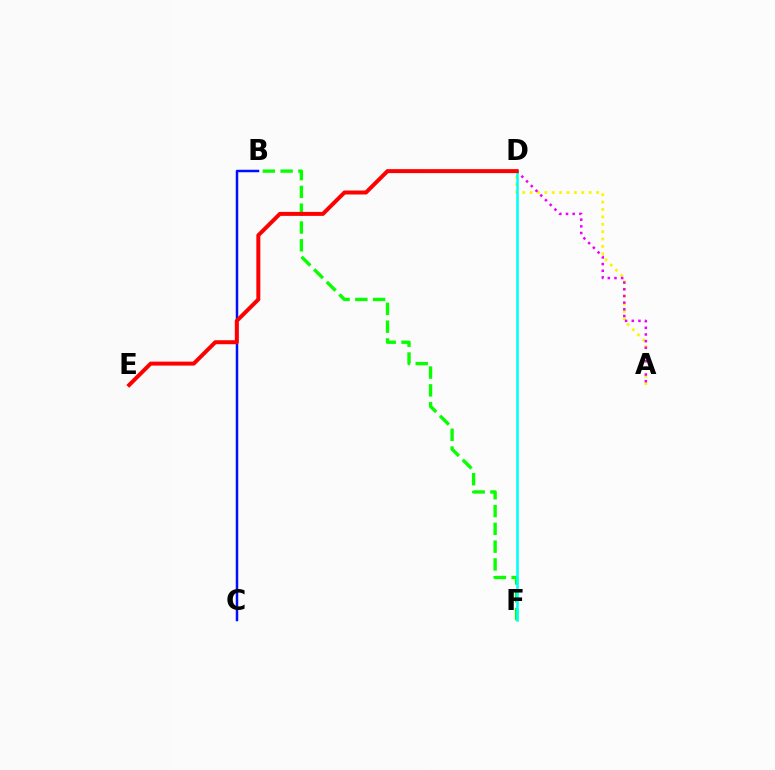{('B', 'C'): [{'color': '#0010ff', 'line_style': 'solid', 'thickness': 1.79}], ('A', 'D'): [{'color': '#fcf500', 'line_style': 'dotted', 'thickness': 2.01}, {'color': '#ee00ff', 'line_style': 'dotted', 'thickness': 1.81}], ('B', 'F'): [{'color': '#08ff00', 'line_style': 'dashed', 'thickness': 2.42}], ('D', 'F'): [{'color': '#00fff6', 'line_style': 'solid', 'thickness': 1.83}], ('D', 'E'): [{'color': '#ff0000', 'line_style': 'solid', 'thickness': 2.87}]}